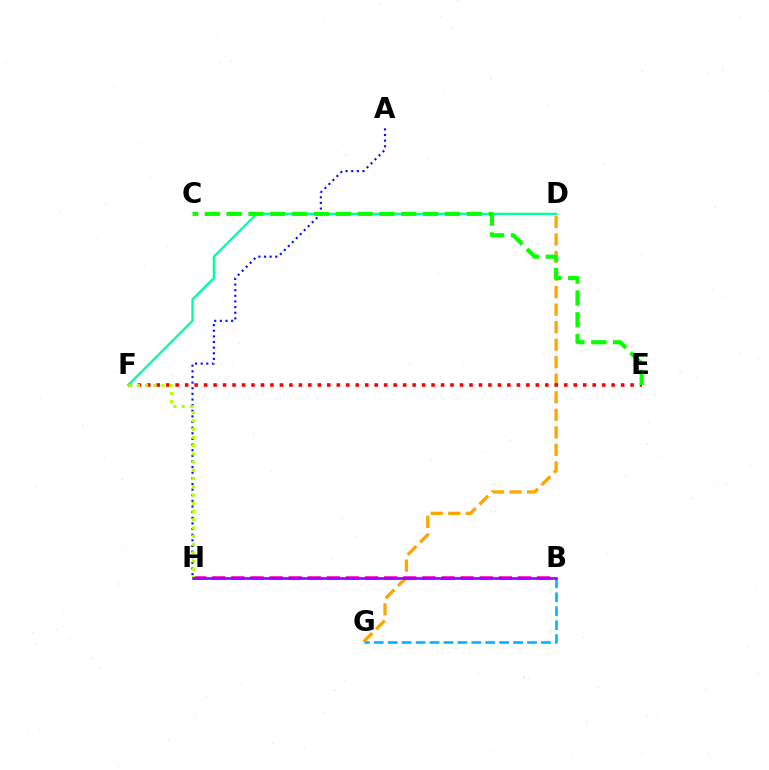{('A', 'H'): [{'color': '#0010ff', 'line_style': 'dotted', 'thickness': 1.53}], ('D', 'G'): [{'color': '#ffa500', 'line_style': 'dashed', 'thickness': 2.38}], ('E', 'F'): [{'color': '#ff0000', 'line_style': 'dotted', 'thickness': 2.58}], ('D', 'F'): [{'color': '#00ff9d', 'line_style': 'solid', 'thickness': 1.66}], ('B', 'H'): [{'color': '#ff00bd', 'line_style': 'dashed', 'thickness': 2.59}, {'color': '#9b00ff', 'line_style': 'solid', 'thickness': 1.91}], ('C', 'E'): [{'color': '#08ff00', 'line_style': 'dashed', 'thickness': 2.97}], ('F', 'H'): [{'color': '#b3ff00', 'line_style': 'dotted', 'thickness': 2.24}], ('B', 'G'): [{'color': '#00b5ff', 'line_style': 'dashed', 'thickness': 1.89}]}